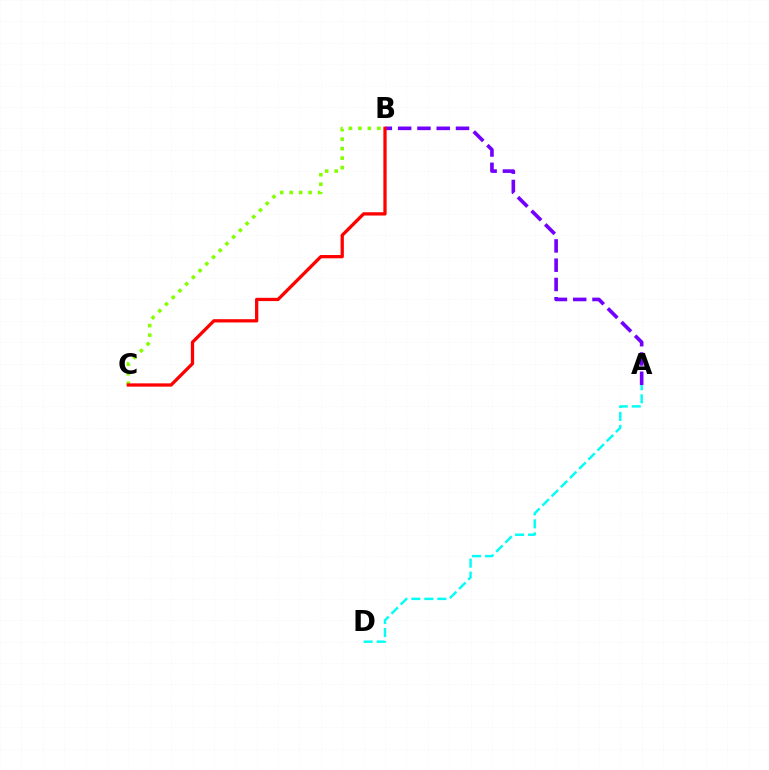{('A', 'B'): [{'color': '#7200ff', 'line_style': 'dashed', 'thickness': 2.62}], ('A', 'D'): [{'color': '#00fff6', 'line_style': 'dashed', 'thickness': 1.76}], ('B', 'C'): [{'color': '#84ff00', 'line_style': 'dotted', 'thickness': 2.58}, {'color': '#ff0000', 'line_style': 'solid', 'thickness': 2.36}]}